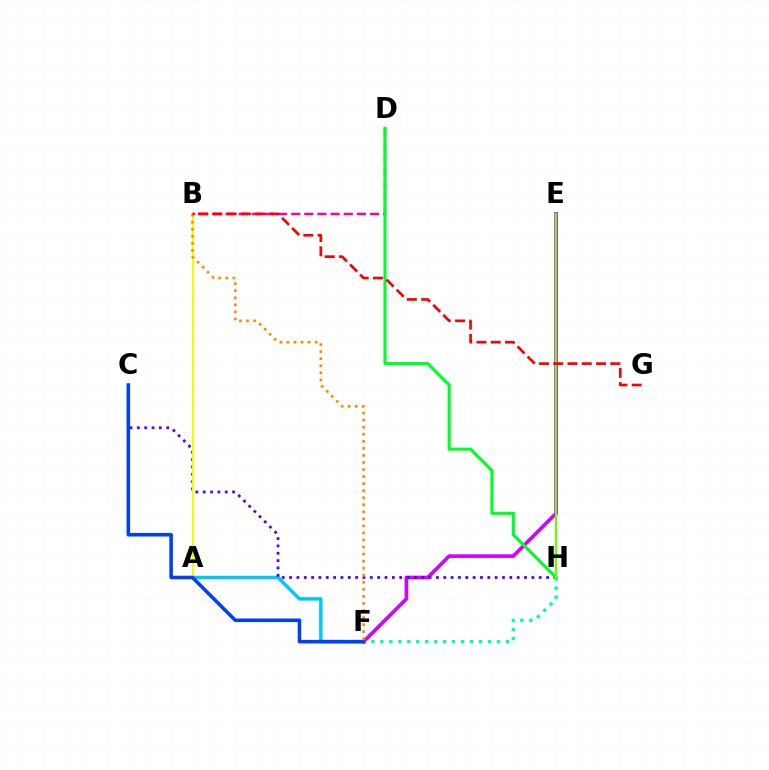{('A', 'F'): [{'color': '#00c7ff', 'line_style': 'solid', 'thickness': 2.49}], ('E', 'F'): [{'color': '#d600ff', 'line_style': 'solid', 'thickness': 2.65}], ('C', 'H'): [{'color': '#4f00ff', 'line_style': 'dotted', 'thickness': 2.0}], ('A', 'B'): [{'color': '#eeff00', 'line_style': 'solid', 'thickness': 1.61}], ('F', 'H'): [{'color': '#00ffaf', 'line_style': 'dotted', 'thickness': 2.44}], ('B', 'D'): [{'color': '#ff00a0', 'line_style': 'dashed', 'thickness': 1.78}], ('D', 'H'): [{'color': '#00ff27', 'line_style': 'solid', 'thickness': 2.24}], ('C', 'F'): [{'color': '#003fff', 'line_style': 'solid', 'thickness': 2.57}], ('B', 'F'): [{'color': '#ff8800', 'line_style': 'dotted', 'thickness': 1.92}], ('E', 'H'): [{'color': '#66ff00', 'line_style': 'solid', 'thickness': 1.6}], ('B', 'G'): [{'color': '#ff0000', 'line_style': 'dashed', 'thickness': 1.94}]}